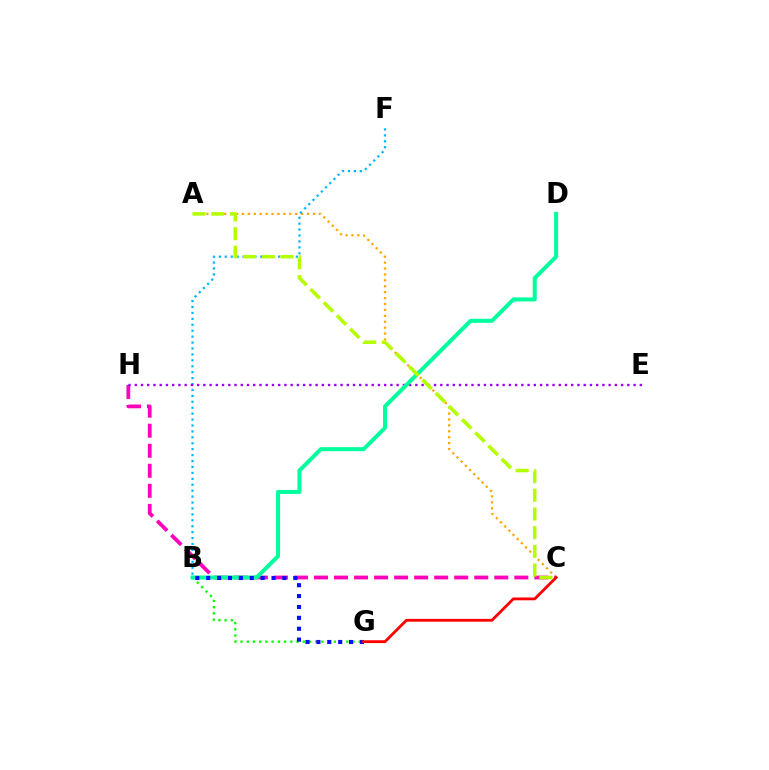{('A', 'C'): [{'color': '#ffa500', 'line_style': 'dotted', 'thickness': 1.61}, {'color': '#b3ff00', 'line_style': 'dashed', 'thickness': 2.54}], ('B', 'G'): [{'color': '#08ff00', 'line_style': 'dotted', 'thickness': 1.69}, {'color': '#0010ff', 'line_style': 'dotted', 'thickness': 2.96}], ('B', 'F'): [{'color': '#00b5ff', 'line_style': 'dotted', 'thickness': 1.61}], ('C', 'H'): [{'color': '#ff00bd', 'line_style': 'dashed', 'thickness': 2.72}], ('E', 'H'): [{'color': '#9b00ff', 'line_style': 'dotted', 'thickness': 1.69}], ('B', 'D'): [{'color': '#00ff9d', 'line_style': 'solid', 'thickness': 2.89}], ('C', 'G'): [{'color': '#ff0000', 'line_style': 'solid', 'thickness': 2.02}]}